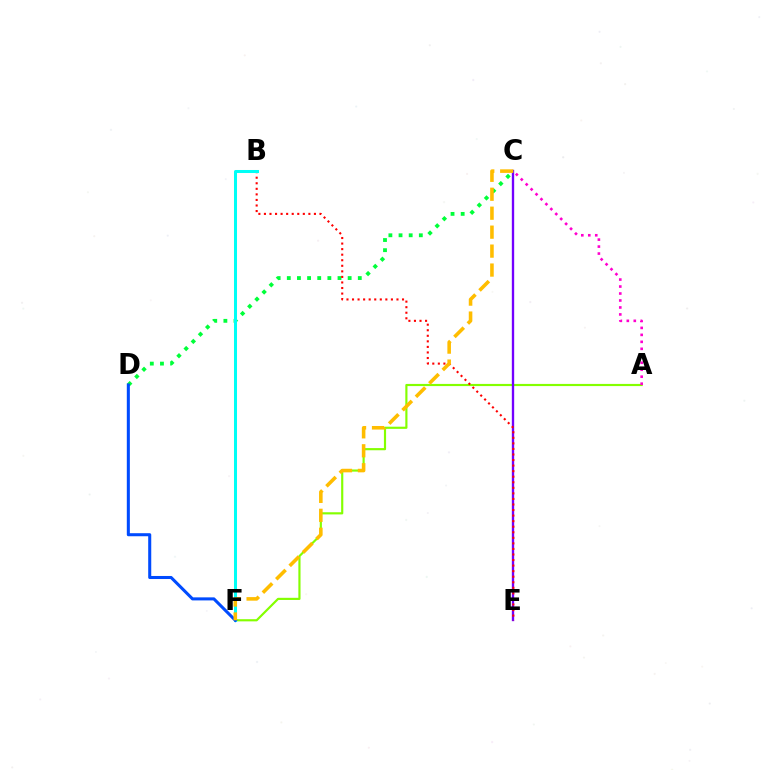{('A', 'F'): [{'color': '#84ff00', 'line_style': 'solid', 'thickness': 1.56}], ('C', 'D'): [{'color': '#00ff39', 'line_style': 'dotted', 'thickness': 2.76}], ('C', 'E'): [{'color': '#7200ff', 'line_style': 'solid', 'thickness': 1.69}], ('B', 'E'): [{'color': '#ff0000', 'line_style': 'dotted', 'thickness': 1.51}], ('B', 'F'): [{'color': '#00fff6', 'line_style': 'solid', 'thickness': 2.18}], ('D', 'F'): [{'color': '#004bff', 'line_style': 'solid', 'thickness': 2.2}], ('C', 'F'): [{'color': '#ffbd00', 'line_style': 'dashed', 'thickness': 2.57}], ('A', 'C'): [{'color': '#ff00cf', 'line_style': 'dotted', 'thickness': 1.89}]}